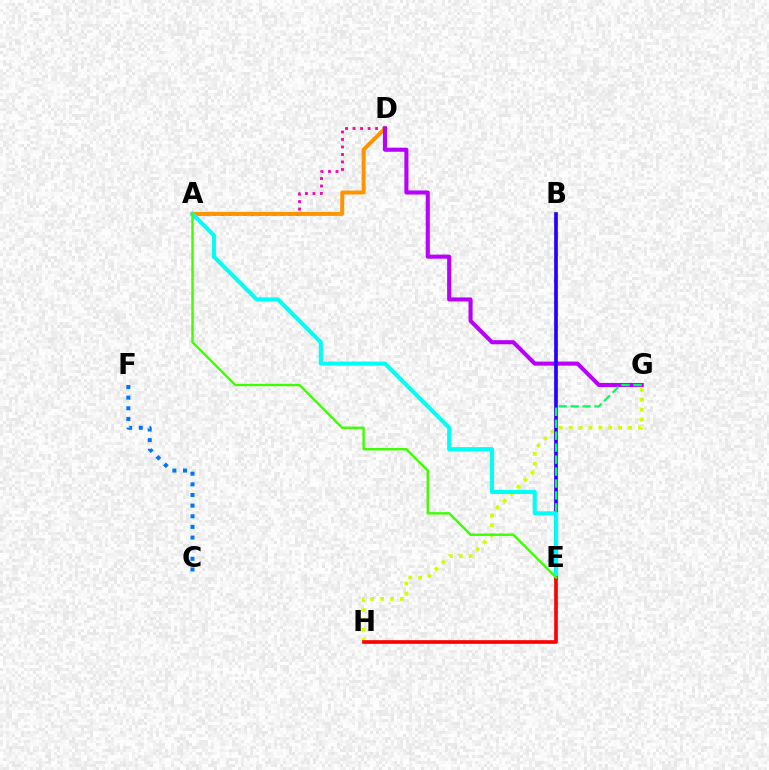{('A', 'D'): [{'color': '#ff00ac', 'line_style': 'dotted', 'thickness': 2.04}, {'color': '#ff9400', 'line_style': 'solid', 'thickness': 2.88}], ('D', 'G'): [{'color': '#b900ff', 'line_style': 'solid', 'thickness': 2.93}], ('G', 'H'): [{'color': '#d1ff00', 'line_style': 'dotted', 'thickness': 2.69}], ('B', 'E'): [{'color': '#2500ff', 'line_style': 'solid', 'thickness': 2.64}], ('E', 'G'): [{'color': '#00ff5c', 'line_style': 'dashed', 'thickness': 1.62}], ('A', 'E'): [{'color': '#00fff6', 'line_style': 'solid', 'thickness': 2.94}, {'color': '#3dff00', 'line_style': 'solid', 'thickness': 1.73}], ('E', 'H'): [{'color': '#ff0000', 'line_style': 'solid', 'thickness': 2.62}], ('C', 'F'): [{'color': '#0074ff', 'line_style': 'dotted', 'thickness': 2.89}]}